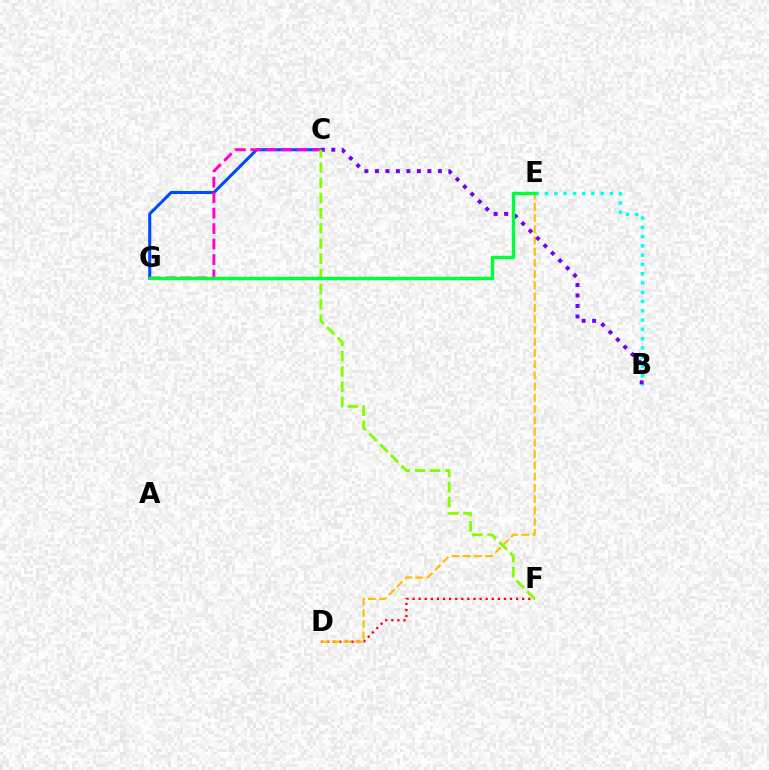{('D', 'F'): [{'color': '#ff0000', 'line_style': 'dotted', 'thickness': 1.66}], ('D', 'E'): [{'color': '#ffbd00', 'line_style': 'dashed', 'thickness': 1.53}], ('C', 'G'): [{'color': '#004bff', 'line_style': 'solid', 'thickness': 2.2}, {'color': '#ff00cf', 'line_style': 'dashed', 'thickness': 2.1}], ('B', 'E'): [{'color': '#00fff6', 'line_style': 'dotted', 'thickness': 2.52}], ('B', 'C'): [{'color': '#7200ff', 'line_style': 'dotted', 'thickness': 2.85}], ('C', 'F'): [{'color': '#84ff00', 'line_style': 'dashed', 'thickness': 2.06}], ('E', 'G'): [{'color': '#00ff39', 'line_style': 'solid', 'thickness': 2.45}]}